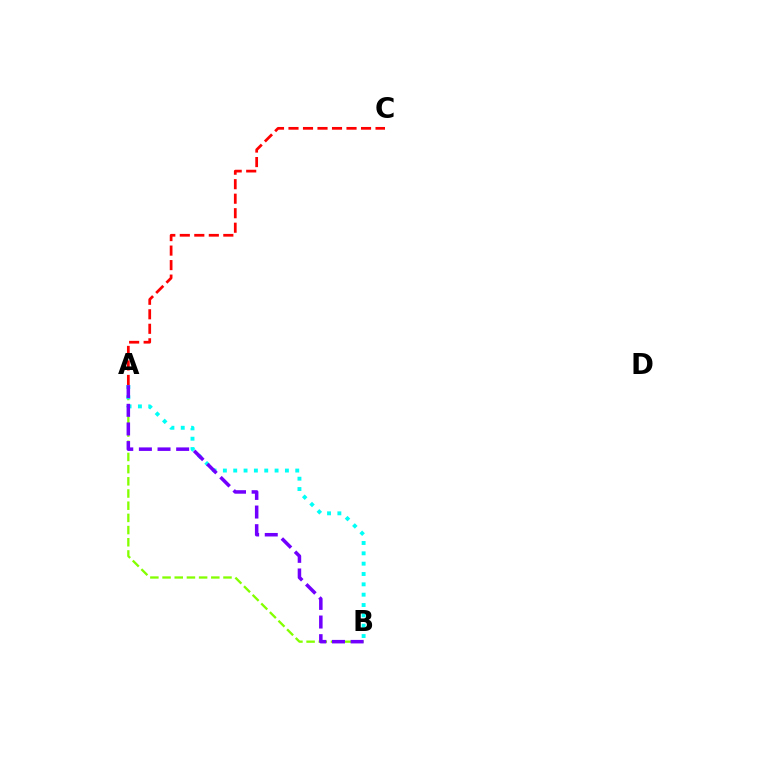{('A', 'C'): [{'color': '#ff0000', 'line_style': 'dashed', 'thickness': 1.97}], ('A', 'B'): [{'color': '#84ff00', 'line_style': 'dashed', 'thickness': 1.66}, {'color': '#00fff6', 'line_style': 'dotted', 'thickness': 2.81}, {'color': '#7200ff', 'line_style': 'dashed', 'thickness': 2.53}]}